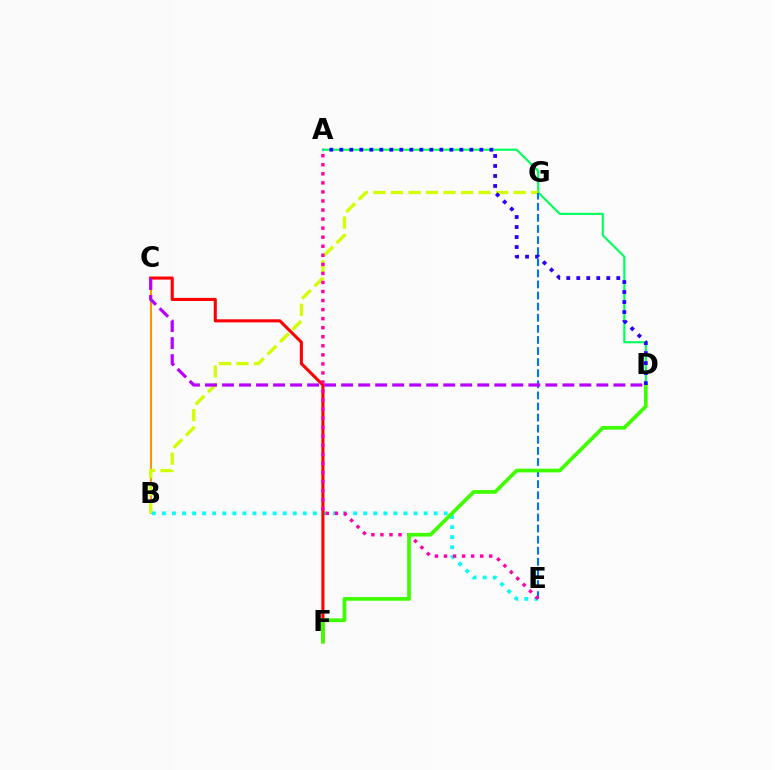{('A', 'D'): [{'color': '#00ff5c', 'line_style': 'solid', 'thickness': 1.52}, {'color': '#2500ff', 'line_style': 'dotted', 'thickness': 2.72}], ('B', 'C'): [{'color': '#ff9400', 'line_style': 'solid', 'thickness': 1.5}], ('B', 'G'): [{'color': '#d1ff00', 'line_style': 'dashed', 'thickness': 2.38}], ('B', 'E'): [{'color': '#00fff6', 'line_style': 'dotted', 'thickness': 2.73}], ('C', 'F'): [{'color': '#ff0000', 'line_style': 'solid', 'thickness': 2.21}], ('E', 'G'): [{'color': '#0074ff', 'line_style': 'dashed', 'thickness': 1.51}], ('A', 'E'): [{'color': '#ff00ac', 'line_style': 'dotted', 'thickness': 2.46}], ('D', 'F'): [{'color': '#3dff00', 'line_style': 'solid', 'thickness': 2.66}], ('C', 'D'): [{'color': '#b900ff', 'line_style': 'dashed', 'thickness': 2.31}]}